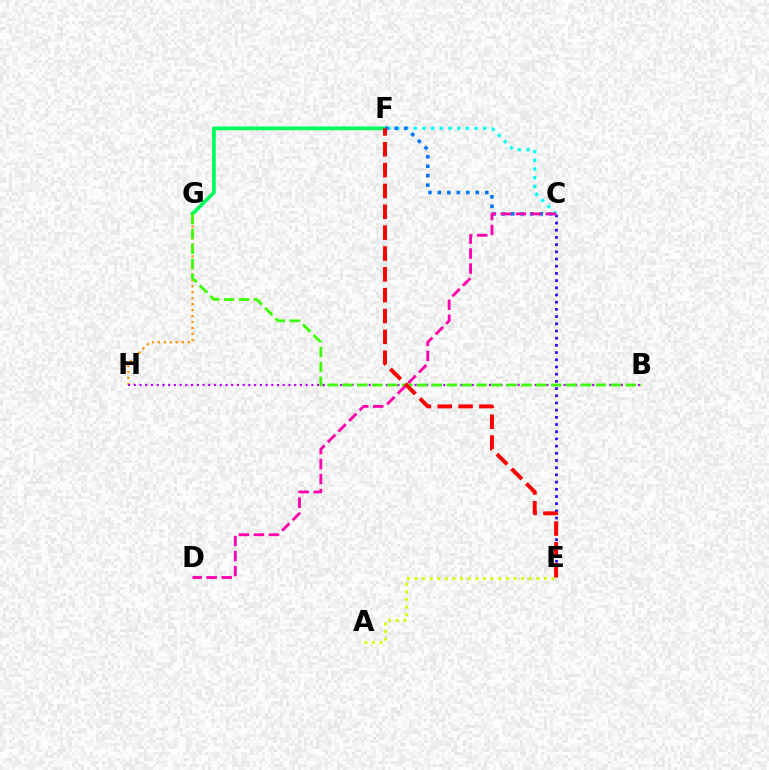{('C', 'E'): [{'color': '#2500ff', 'line_style': 'dotted', 'thickness': 1.96}], ('F', 'G'): [{'color': '#00ff5c', 'line_style': 'solid', 'thickness': 2.7}], ('C', 'F'): [{'color': '#00fff6', 'line_style': 'dotted', 'thickness': 2.36}, {'color': '#0074ff', 'line_style': 'dotted', 'thickness': 2.57}], ('G', 'H'): [{'color': '#ff9400', 'line_style': 'dotted', 'thickness': 1.62}], ('B', 'H'): [{'color': '#b900ff', 'line_style': 'dotted', 'thickness': 1.56}], ('A', 'E'): [{'color': '#d1ff00', 'line_style': 'dotted', 'thickness': 2.07}], ('B', 'G'): [{'color': '#3dff00', 'line_style': 'dashed', 'thickness': 2.03}], ('C', 'D'): [{'color': '#ff00ac', 'line_style': 'dashed', 'thickness': 2.04}], ('E', 'F'): [{'color': '#ff0000', 'line_style': 'dashed', 'thickness': 2.83}]}